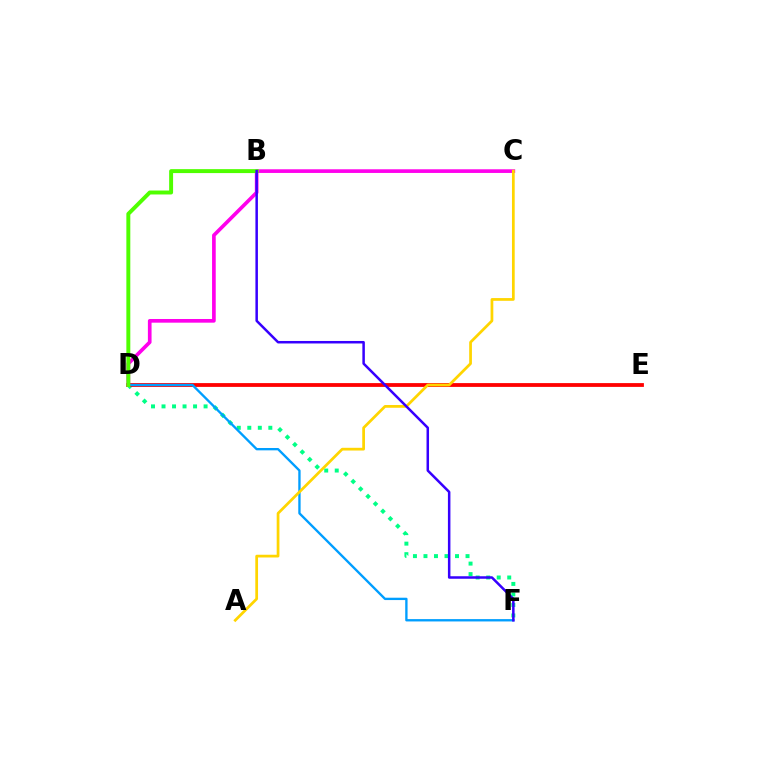{('D', 'F'): [{'color': '#00ff86', 'line_style': 'dotted', 'thickness': 2.86}, {'color': '#009eff', 'line_style': 'solid', 'thickness': 1.69}], ('D', 'E'): [{'color': '#ff0000', 'line_style': 'solid', 'thickness': 2.73}], ('C', 'D'): [{'color': '#ff00ed', 'line_style': 'solid', 'thickness': 2.64}], ('B', 'D'): [{'color': '#4fff00', 'line_style': 'solid', 'thickness': 2.84}], ('A', 'C'): [{'color': '#ffd500', 'line_style': 'solid', 'thickness': 1.97}], ('B', 'F'): [{'color': '#3700ff', 'line_style': 'solid', 'thickness': 1.8}]}